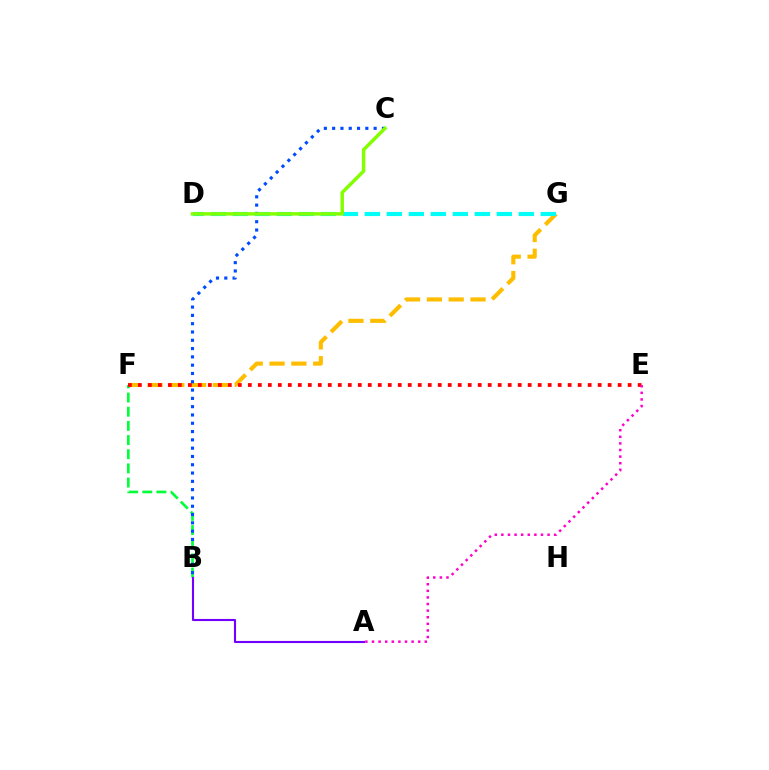{('F', 'G'): [{'color': '#ffbd00', 'line_style': 'dashed', 'thickness': 2.97}], ('B', 'F'): [{'color': '#00ff39', 'line_style': 'dashed', 'thickness': 1.92}], ('E', 'F'): [{'color': '#ff0000', 'line_style': 'dotted', 'thickness': 2.72}], ('D', 'G'): [{'color': '#00fff6', 'line_style': 'dashed', 'thickness': 2.99}], ('B', 'C'): [{'color': '#004bff', 'line_style': 'dotted', 'thickness': 2.25}], ('A', 'B'): [{'color': '#7200ff', 'line_style': 'solid', 'thickness': 1.52}], ('C', 'D'): [{'color': '#84ff00', 'line_style': 'solid', 'thickness': 2.49}], ('A', 'E'): [{'color': '#ff00cf', 'line_style': 'dotted', 'thickness': 1.79}]}